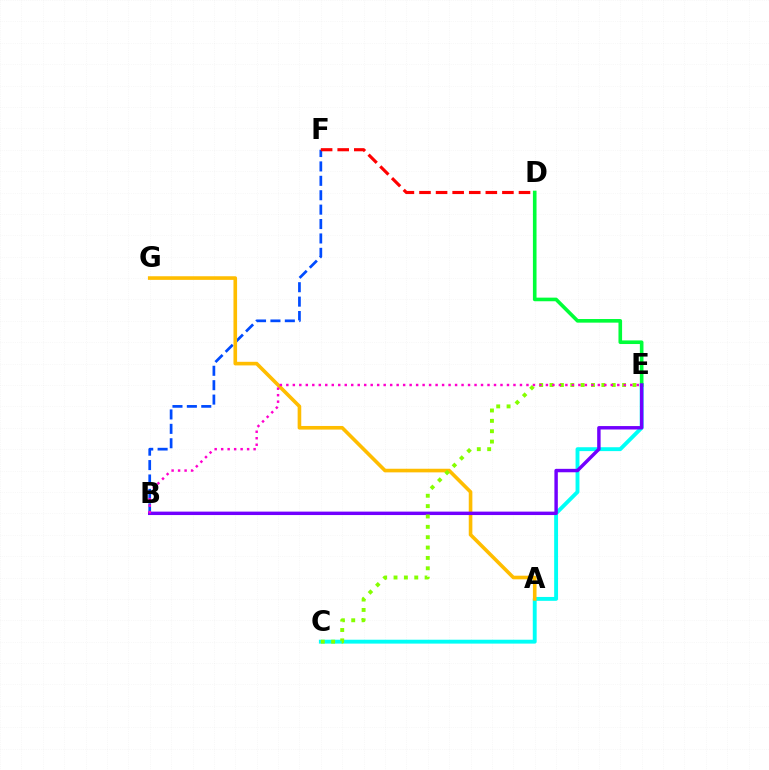{('B', 'F'): [{'color': '#004bff', 'line_style': 'dashed', 'thickness': 1.96}], ('D', 'F'): [{'color': '#ff0000', 'line_style': 'dashed', 'thickness': 2.25}], ('C', 'E'): [{'color': '#00fff6', 'line_style': 'solid', 'thickness': 2.8}, {'color': '#84ff00', 'line_style': 'dotted', 'thickness': 2.82}], ('A', 'G'): [{'color': '#ffbd00', 'line_style': 'solid', 'thickness': 2.6}], ('D', 'E'): [{'color': '#00ff39', 'line_style': 'solid', 'thickness': 2.6}], ('B', 'E'): [{'color': '#7200ff', 'line_style': 'solid', 'thickness': 2.47}, {'color': '#ff00cf', 'line_style': 'dotted', 'thickness': 1.76}]}